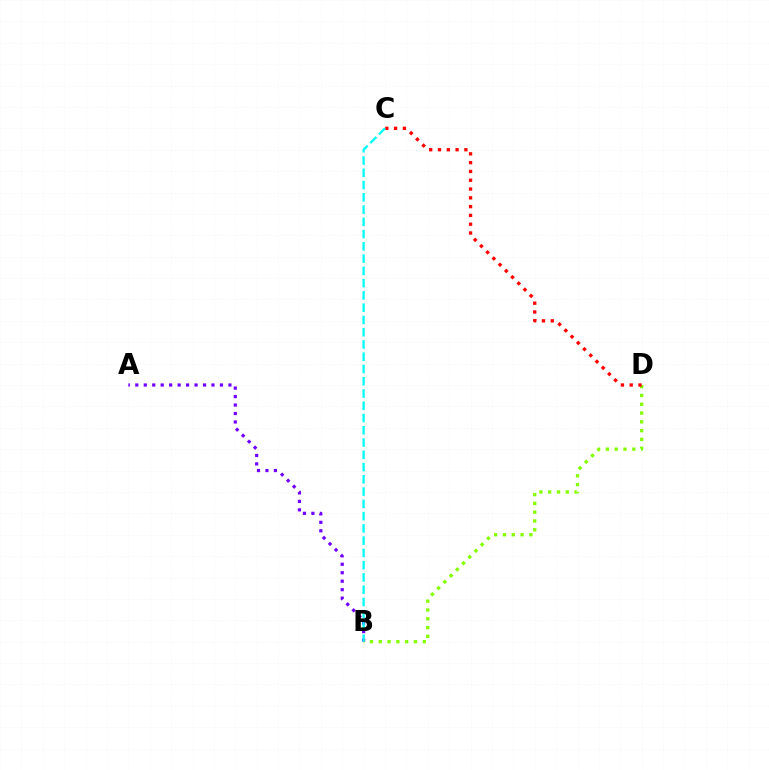{('A', 'B'): [{'color': '#7200ff', 'line_style': 'dotted', 'thickness': 2.3}], ('B', 'D'): [{'color': '#84ff00', 'line_style': 'dotted', 'thickness': 2.39}], ('C', 'D'): [{'color': '#ff0000', 'line_style': 'dotted', 'thickness': 2.39}], ('B', 'C'): [{'color': '#00fff6', 'line_style': 'dashed', 'thickness': 1.67}]}